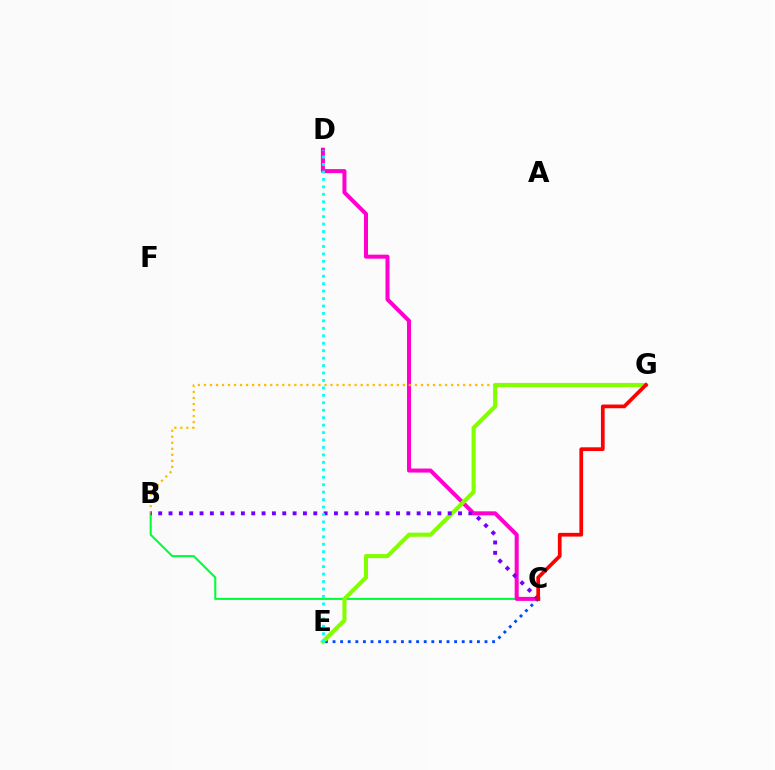{('B', 'C'): [{'color': '#00ff39', 'line_style': 'solid', 'thickness': 1.51}, {'color': '#7200ff', 'line_style': 'dotted', 'thickness': 2.81}], ('C', 'D'): [{'color': '#ff00cf', 'line_style': 'solid', 'thickness': 2.9}], ('B', 'G'): [{'color': '#ffbd00', 'line_style': 'dotted', 'thickness': 1.64}], ('C', 'E'): [{'color': '#004bff', 'line_style': 'dotted', 'thickness': 2.06}], ('E', 'G'): [{'color': '#84ff00', 'line_style': 'solid', 'thickness': 2.96}], ('C', 'G'): [{'color': '#ff0000', 'line_style': 'solid', 'thickness': 2.67}], ('D', 'E'): [{'color': '#00fff6', 'line_style': 'dotted', 'thickness': 2.02}]}